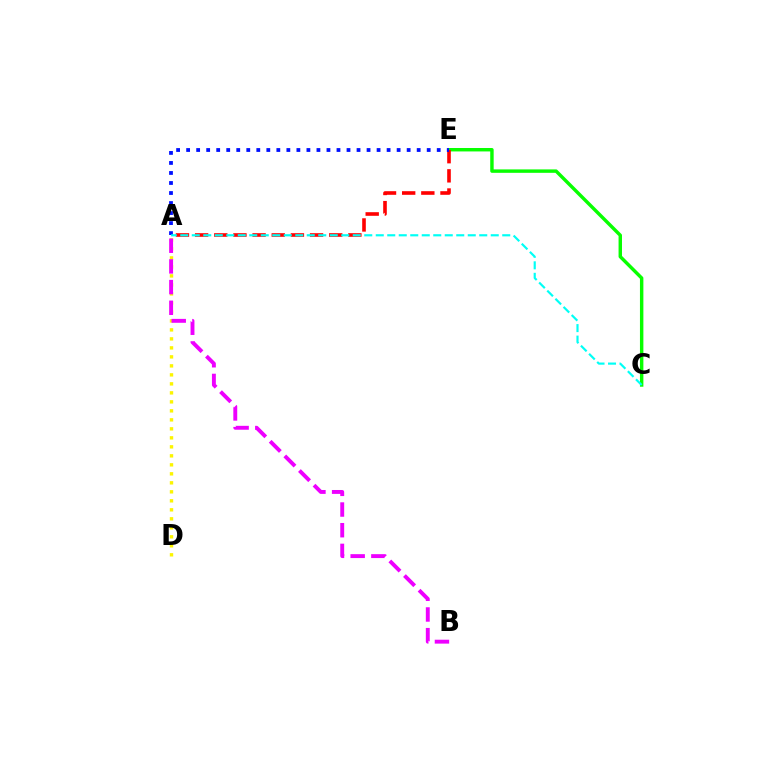{('C', 'E'): [{'color': '#08ff00', 'line_style': 'solid', 'thickness': 2.47}], ('A', 'E'): [{'color': '#ff0000', 'line_style': 'dashed', 'thickness': 2.6}, {'color': '#0010ff', 'line_style': 'dotted', 'thickness': 2.72}], ('A', 'D'): [{'color': '#fcf500', 'line_style': 'dotted', 'thickness': 2.44}], ('A', 'C'): [{'color': '#00fff6', 'line_style': 'dashed', 'thickness': 1.56}], ('A', 'B'): [{'color': '#ee00ff', 'line_style': 'dashed', 'thickness': 2.81}]}